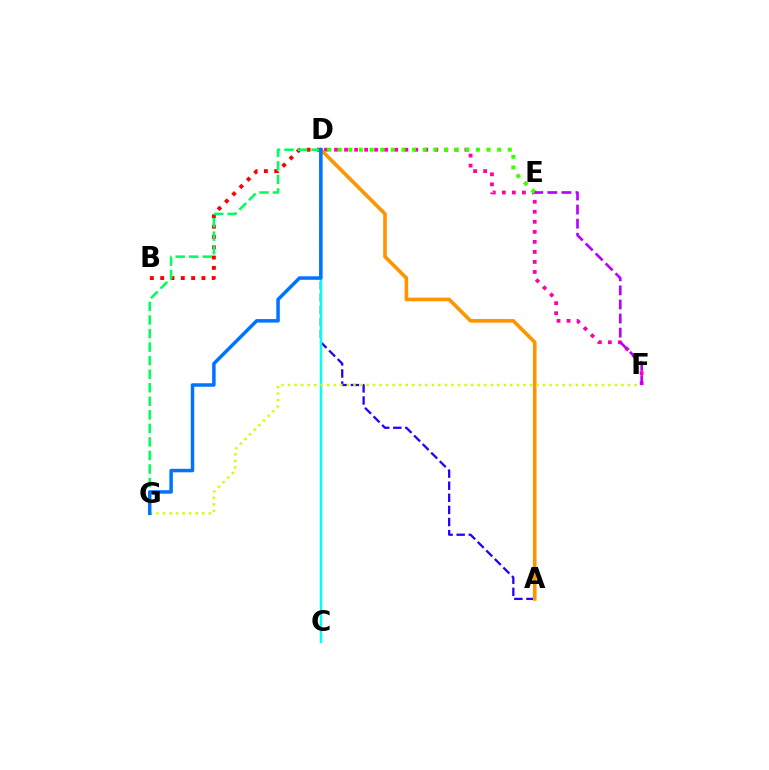{('B', 'D'): [{'color': '#ff0000', 'line_style': 'dotted', 'thickness': 2.8}], ('D', 'F'): [{'color': '#ff00ac', 'line_style': 'dotted', 'thickness': 2.72}], ('A', 'D'): [{'color': '#2500ff', 'line_style': 'dashed', 'thickness': 1.64}, {'color': '#ff9400', 'line_style': 'solid', 'thickness': 2.61}], ('C', 'D'): [{'color': '#00fff6', 'line_style': 'solid', 'thickness': 1.75}], ('D', 'E'): [{'color': '#3dff00', 'line_style': 'dotted', 'thickness': 2.89}], ('F', 'G'): [{'color': '#d1ff00', 'line_style': 'dotted', 'thickness': 1.78}], ('D', 'G'): [{'color': '#00ff5c', 'line_style': 'dashed', 'thickness': 1.84}, {'color': '#0074ff', 'line_style': 'solid', 'thickness': 2.52}], ('E', 'F'): [{'color': '#b900ff', 'line_style': 'dashed', 'thickness': 1.91}]}